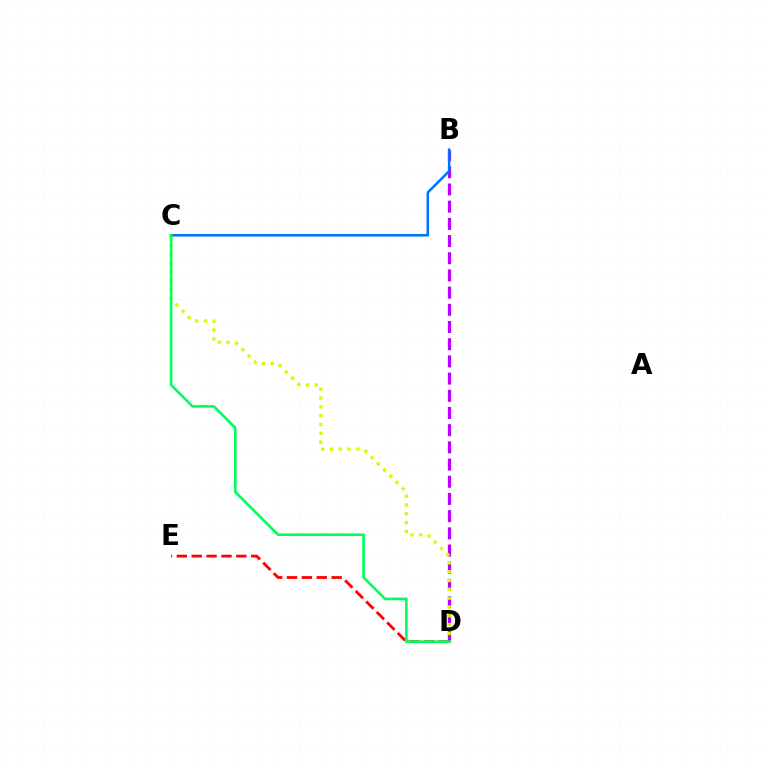{('B', 'D'): [{'color': '#b900ff', 'line_style': 'dashed', 'thickness': 2.34}], ('C', 'D'): [{'color': '#d1ff00', 'line_style': 'dotted', 'thickness': 2.39}, {'color': '#00ff5c', 'line_style': 'solid', 'thickness': 1.9}], ('B', 'C'): [{'color': '#0074ff', 'line_style': 'solid', 'thickness': 1.82}], ('D', 'E'): [{'color': '#ff0000', 'line_style': 'dashed', 'thickness': 2.02}]}